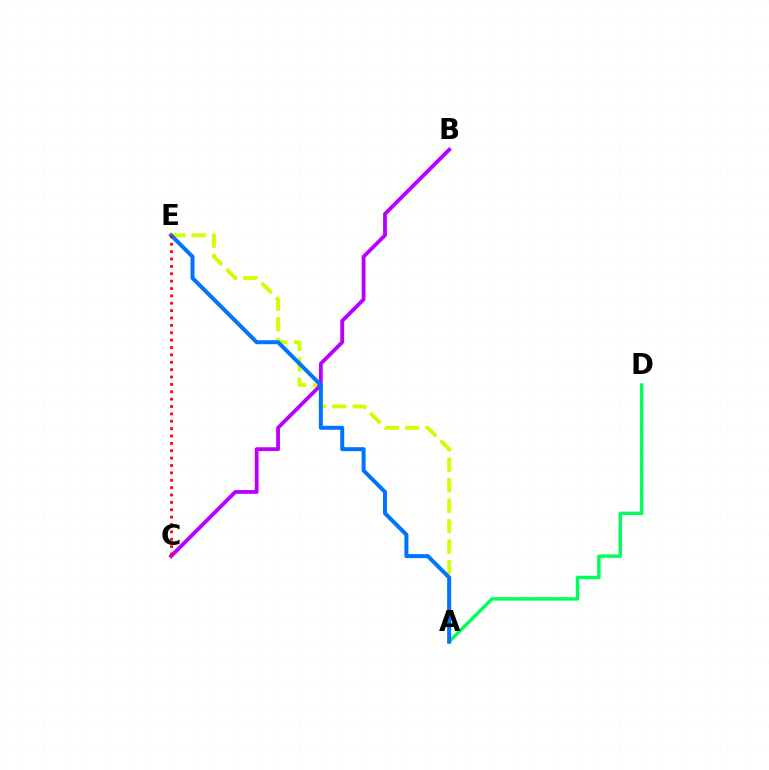{('A', 'E'): [{'color': '#d1ff00', 'line_style': 'dashed', 'thickness': 2.78}, {'color': '#0074ff', 'line_style': 'solid', 'thickness': 2.88}], ('A', 'D'): [{'color': '#00ff5c', 'line_style': 'solid', 'thickness': 2.48}], ('B', 'C'): [{'color': '#b900ff', 'line_style': 'solid', 'thickness': 2.74}], ('C', 'E'): [{'color': '#ff0000', 'line_style': 'dotted', 'thickness': 2.0}]}